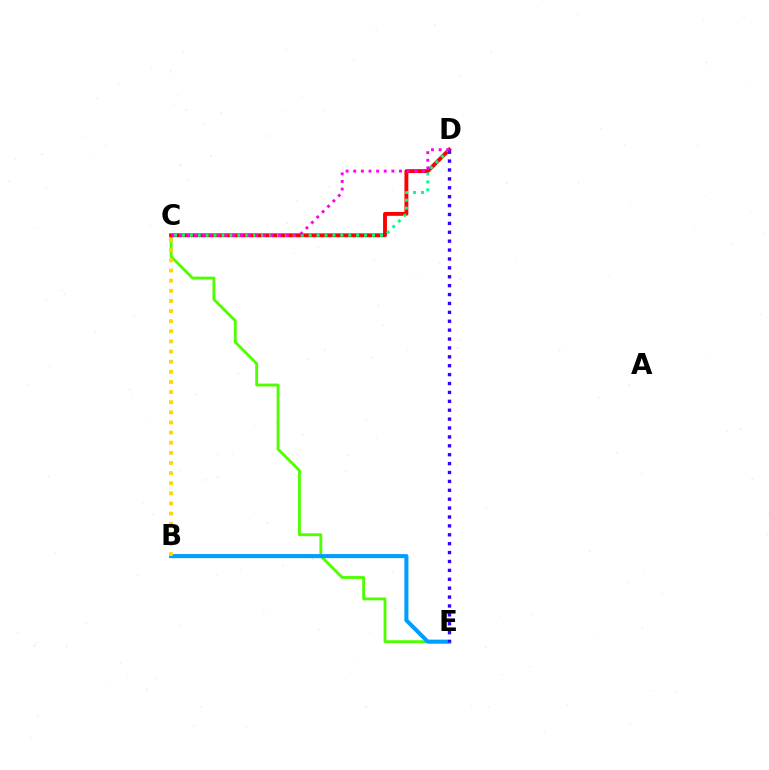{('C', 'E'): [{'color': '#4fff00', 'line_style': 'solid', 'thickness': 2.04}], ('C', 'D'): [{'color': '#ff0000', 'line_style': 'solid', 'thickness': 2.79}, {'color': '#00ff86', 'line_style': 'dotted', 'thickness': 2.15}, {'color': '#ff00ed', 'line_style': 'dotted', 'thickness': 2.07}], ('B', 'E'): [{'color': '#009eff', 'line_style': 'solid', 'thickness': 2.92}], ('B', 'C'): [{'color': '#ffd500', 'line_style': 'dotted', 'thickness': 2.75}], ('D', 'E'): [{'color': '#3700ff', 'line_style': 'dotted', 'thickness': 2.42}]}